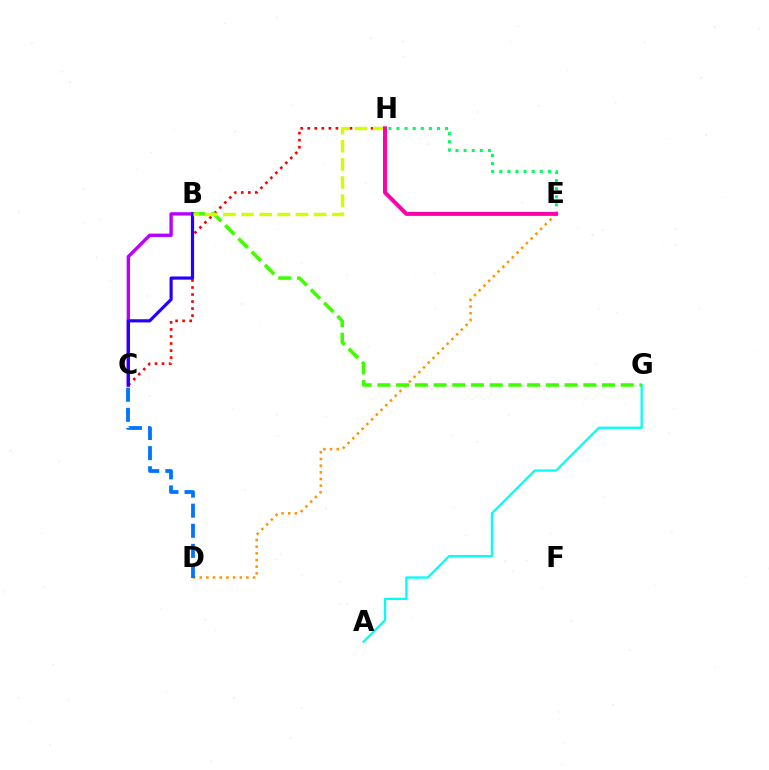{('B', 'C'): [{'color': '#b900ff', 'line_style': 'solid', 'thickness': 2.41}, {'color': '#2500ff', 'line_style': 'solid', 'thickness': 2.28}], ('D', 'E'): [{'color': '#ff9400', 'line_style': 'dotted', 'thickness': 1.81}], ('C', 'H'): [{'color': '#ff0000', 'line_style': 'dotted', 'thickness': 1.91}], ('C', 'D'): [{'color': '#0074ff', 'line_style': 'dashed', 'thickness': 2.73}], ('A', 'G'): [{'color': '#00fff6', 'line_style': 'solid', 'thickness': 1.65}], ('B', 'G'): [{'color': '#3dff00', 'line_style': 'dashed', 'thickness': 2.54}], ('E', 'H'): [{'color': '#00ff5c', 'line_style': 'dotted', 'thickness': 2.2}, {'color': '#ff00ac', 'line_style': 'solid', 'thickness': 2.88}], ('B', 'H'): [{'color': '#d1ff00', 'line_style': 'dashed', 'thickness': 2.46}]}